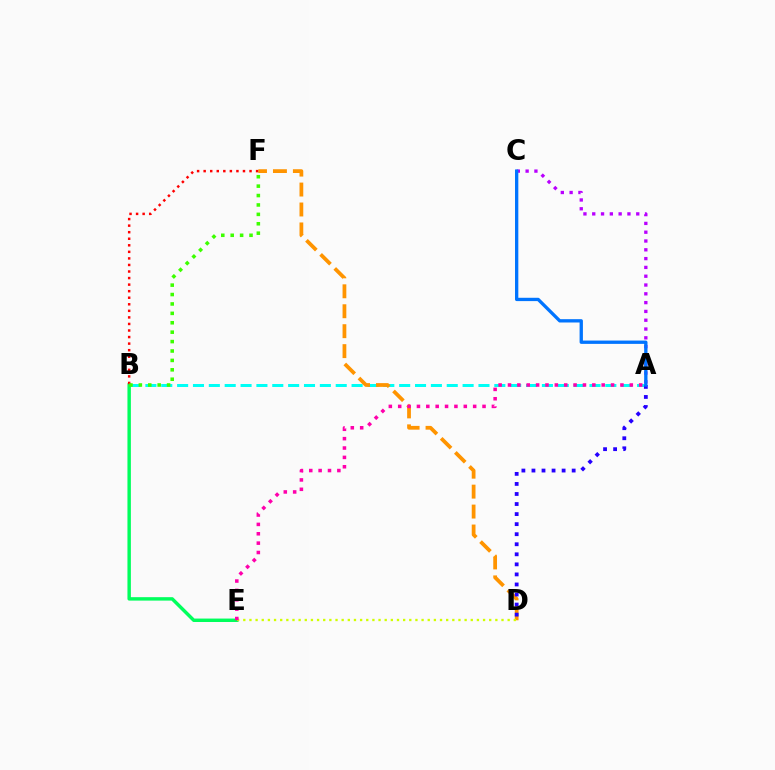{('A', 'B'): [{'color': '#00fff6', 'line_style': 'dashed', 'thickness': 2.15}], ('A', 'C'): [{'color': '#b900ff', 'line_style': 'dotted', 'thickness': 2.39}, {'color': '#0074ff', 'line_style': 'solid', 'thickness': 2.39}], ('D', 'F'): [{'color': '#ff9400', 'line_style': 'dashed', 'thickness': 2.71}], ('A', 'D'): [{'color': '#2500ff', 'line_style': 'dotted', 'thickness': 2.73}], ('B', 'E'): [{'color': '#00ff5c', 'line_style': 'solid', 'thickness': 2.47}], ('D', 'E'): [{'color': '#d1ff00', 'line_style': 'dotted', 'thickness': 1.67}], ('B', 'F'): [{'color': '#ff0000', 'line_style': 'dotted', 'thickness': 1.78}, {'color': '#3dff00', 'line_style': 'dotted', 'thickness': 2.56}], ('A', 'E'): [{'color': '#ff00ac', 'line_style': 'dotted', 'thickness': 2.55}]}